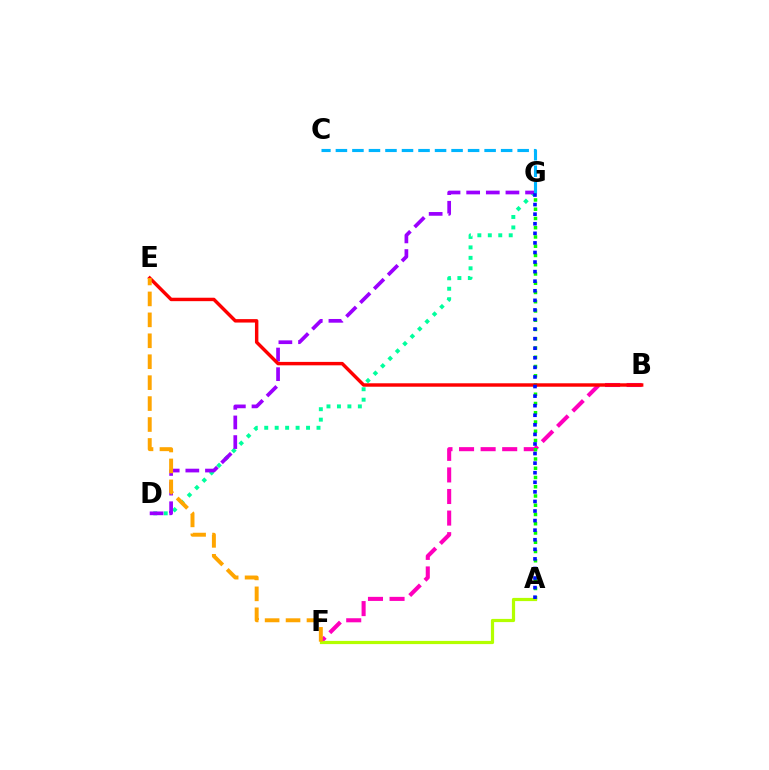{('D', 'G'): [{'color': '#00ff9d', 'line_style': 'dotted', 'thickness': 2.84}, {'color': '#9b00ff', 'line_style': 'dashed', 'thickness': 2.67}], ('B', 'F'): [{'color': '#ff00bd', 'line_style': 'dashed', 'thickness': 2.93}], ('A', 'G'): [{'color': '#08ff00', 'line_style': 'dotted', 'thickness': 2.51}, {'color': '#0010ff', 'line_style': 'dotted', 'thickness': 2.6}], ('A', 'F'): [{'color': '#b3ff00', 'line_style': 'solid', 'thickness': 2.31}], ('B', 'E'): [{'color': '#ff0000', 'line_style': 'solid', 'thickness': 2.47}], ('E', 'F'): [{'color': '#ffa500', 'line_style': 'dashed', 'thickness': 2.84}], ('C', 'G'): [{'color': '#00b5ff', 'line_style': 'dashed', 'thickness': 2.24}]}